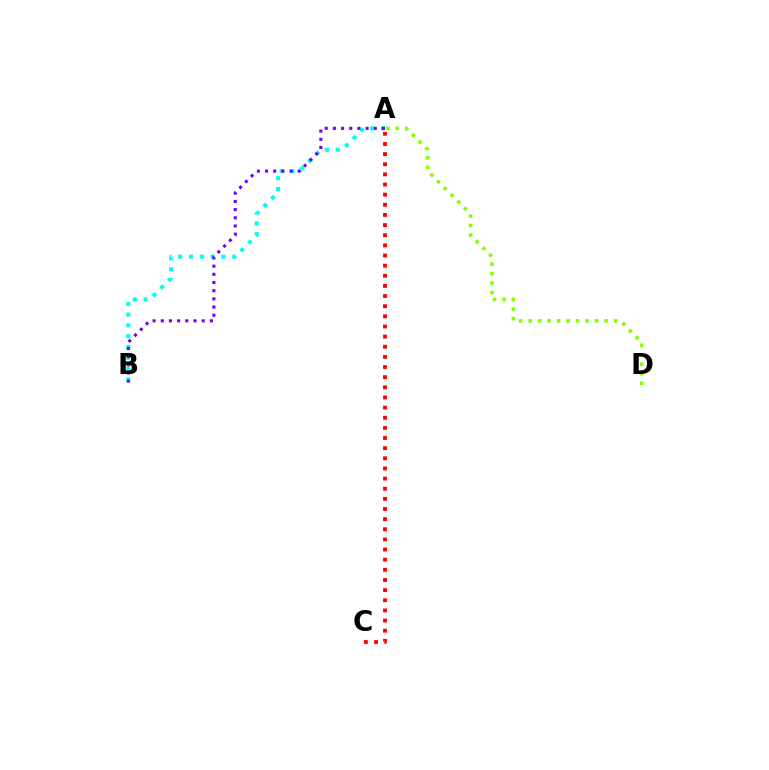{('A', 'D'): [{'color': '#84ff00', 'line_style': 'dotted', 'thickness': 2.58}], ('A', 'B'): [{'color': '#00fff6', 'line_style': 'dotted', 'thickness': 2.94}, {'color': '#7200ff', 'line_style': 'dotted', 'thickness': 2.22}], ('A', 'C'): [{'color': '#ff0000', 'line_style': 'dotted', 'thickness': 2.75}]}